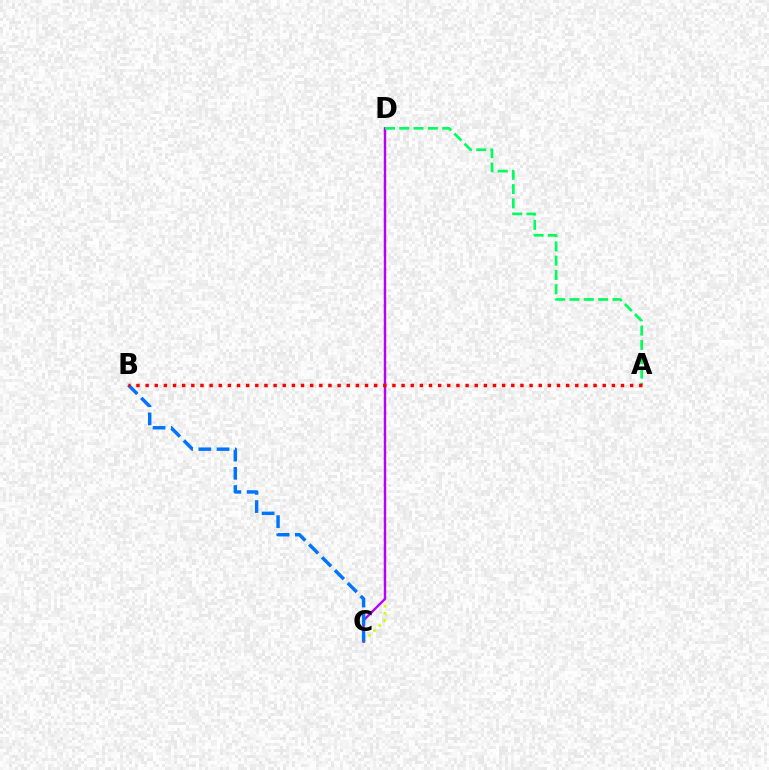{('C', 'D'): [{'color': '#d1ff00', 'line_style': 'dotted', 'thickness': 1.95}, {'color': '#b900ff', 'line_style': 'solid', 'thickness': 1.73}], ('A', 'D'): [{'color': '#00ff5c', 'line_style': 'dashed', 'thickness': 1.94}], ('B', 'C'): [{'color': '#0074ff', 'line_style': 'dashed', 'thickness': 2.47}], ('A', 'B'): [{'color': '#ff0000', 'line_style': 'dotted', 'thickness': 2.48}]}